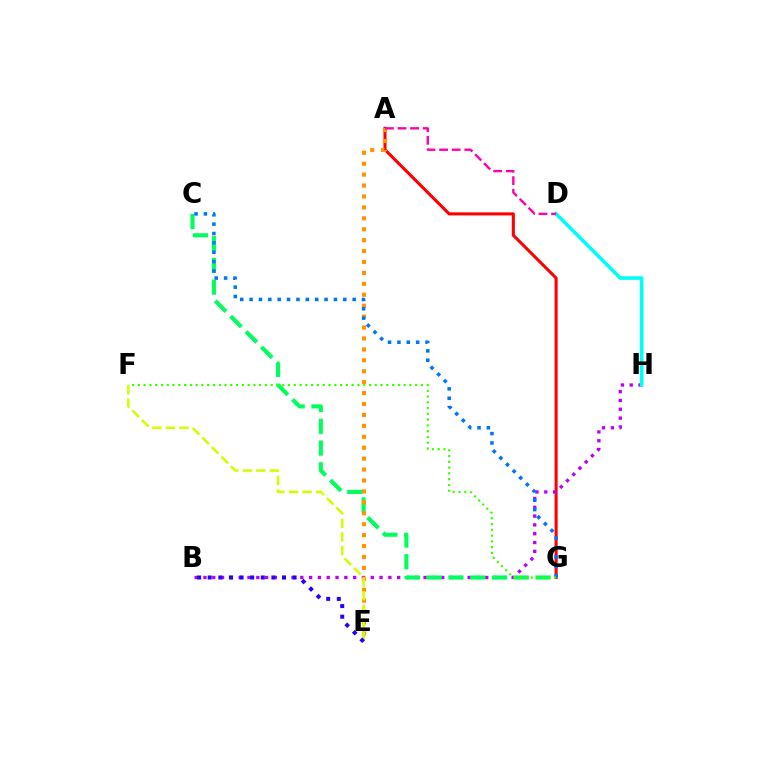{('A', 'G'): [{'color': '#ff0000', 'line_style': 'solid', 'thickness': 2.21}], ('B', 'H'): [{'color': '#b900ff', 'line_style': 'dotted', 'thickness': 2.39}], ('C', 'G'): [{'color': '#00ff5c', 'line_style': 'dashed', 'thickness': 2.96}, {'color': '#0074ff', 'line_style': 'dotted', 'thickness': 2.55}], ('A', 'E'): [{'color': '#ff9400', 'line_style': 'dotted', 'thickness': 2.97}], ('D', 'H'): [{'color': '#00fff6', 'line_style': 'solid', 'thickness': 2.6}], ('A', 'D'): [{'color': '#ff00ac', 'line_style': 'dashed', 'thickness': 1.71}], ('E', 'F'): [{'color': '#d1ff00', 'line_style': 'dashed', 'thickness': 1.84}], ('B', 'E'): [{'color': '#2500ff', 'line_style': 'dotted', 'thickness': 2.88}], ('F', 'G'): [{'color': '#3dff00', 'line_style': 'dotted', 'thickness': 1.57}]}